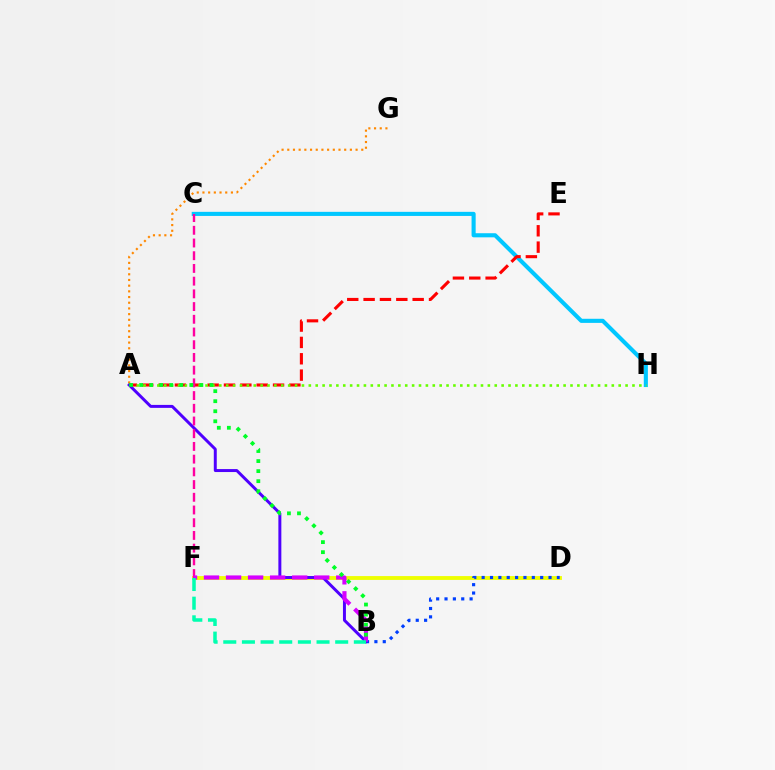{('C', 'H'): [{'color': '#00c7ff', 'line_style': 'solid', 'thickness': 2.95}], ('A', 'E'): [{'color': '#ff0000', 'line_style': 'dashed', 'thickness': 2.22}], ('A', 'H'): [{'color': '#66ff00', 'line_style': 'dotted', 'thickness': 1.87}], ('A', 'G'): [{'color': '#ff8800', 'line_style': 'dotted', 'thickness': 1.55}], ('D', 'F'): [{'color': '#eeff00', 'line_style': 'solid', 'thickness': 2.77}], ('B', 'D'): [{'color': '#003fff', 'line_style': 'dotted', 'thickness': 2.27}], ('A', 'B'): [{'color': '#4f00ff', 'line_style': 'solid', 'thickness': 2.13}, {'color': '#00ff27', 'line_style': 'dotted', 'thickness': 2.73}], ('C', 'F'): [{'color': '#ff00a0', 'line_style': 'dashed', 'thickness': 1.73}], ('B', 'F'): [{'color': '#d600ff', 'line_style': 'dashed', 'thickness': 2.99}, {'color': '#00ffaf', 'line_style': 'dashed', 'thickness': 2.53}]}